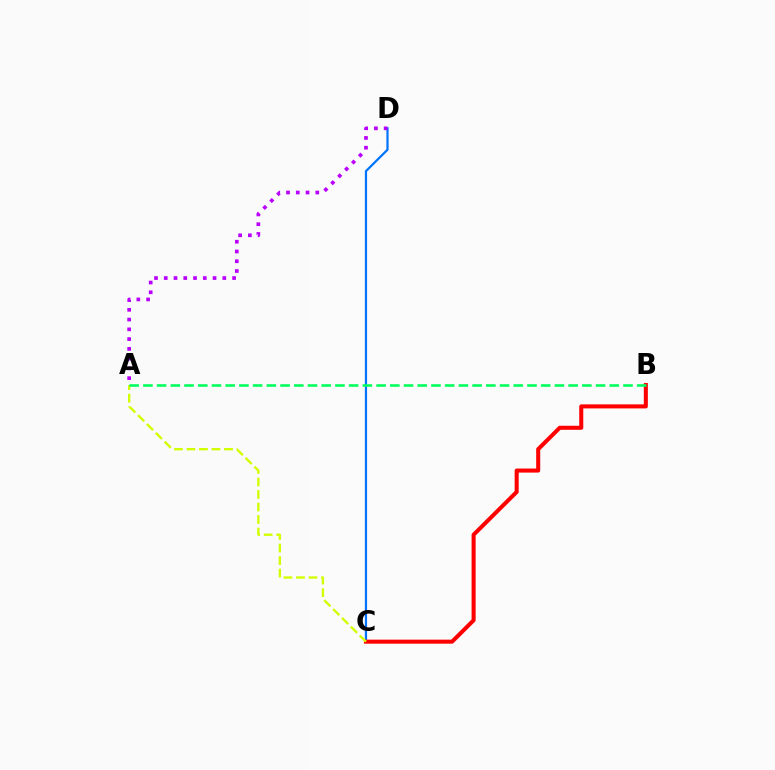{('C', 'D'): [{'color': '#0074ff', 'line_style': 'solid', 'thickness': 1.6}], ('B', 'C'): [{'color': '#ff0000', 'line_style': 'solid', 'thickness': 2.91}], ('A', 'C'): [{'color': '#d1ff00', 'line_style': 'dashed', 'thickness': 1.7}], ('A', 'B'): [{'color': '#00ff5c', 'line_style': 'dashed', 'thickness': 1.86}], ('A', 'D'): [{'color': '#b900ff', 'line_style': 'dotted', 'thickness': 2.65}]}